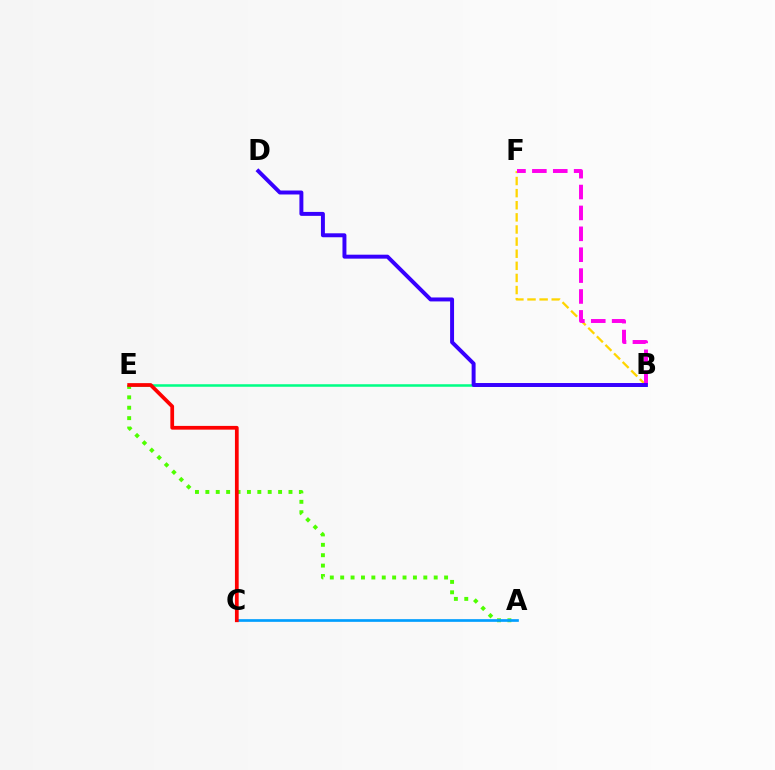{('A', 'E'): [{'color': '#4fff00', 'line_style': 'dotted', 'thickness': 2.82}], ('A', 'C'): [{'color': '#009eff', 'line_style': 'solid', 'thickness': 1.93}], ('B', 'E'): [{'color': '#00ff86', 'line_style': 'solid', 'thickness': 1.82}], ('B', 'F'): [{'color': '#ffd500', 'line_style': 'dashed', 'thickness': 1.65}, {'color': '#ff00ed', 'line_style': 'dashed', 'thickness': 2.84}], ('B', 'D'): [{'color': '#3700ff', 'line_style': 'solid', 'thickness': 2.85}], ('C', 'E'): [{'color': '#ff0000', 'line_style': 'solid', 'thickness': 2.69}]}